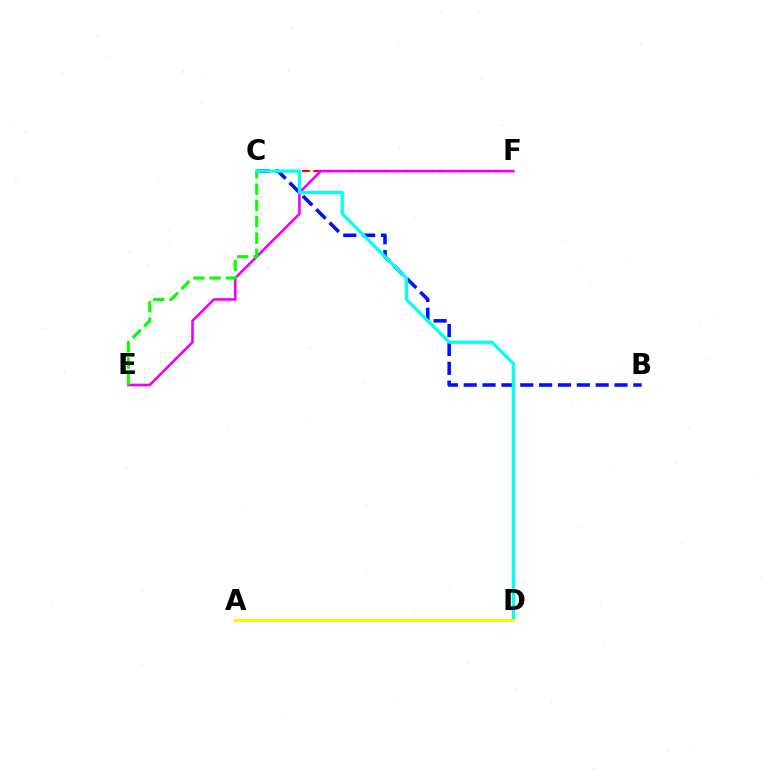{('C', 'F'): [{'color': '#ff0000', 'line_style': 'dashed', 'thickness': 1.53}], ('B', 'C'): [{'color': '#0010ff', 'line_style': 'dashed', 'thickness': 2.56}], ('E', 'F'): [{'color': '#ee00ff', 'line_style': 'solid', 'thickness': 1.88}], ('C', 'E'): [{'color': '#08ff00', 'line_style': 'dashed', 'thickness': 2.21}], ('C', 'D'): [{'color': '#00fff6', 'line_style': 'solid', 'thickness': 2.34}], ('A', 'D'): [{'color': '#fcf500', 'line_style': 'solid', 'thickness': 2.16}]}